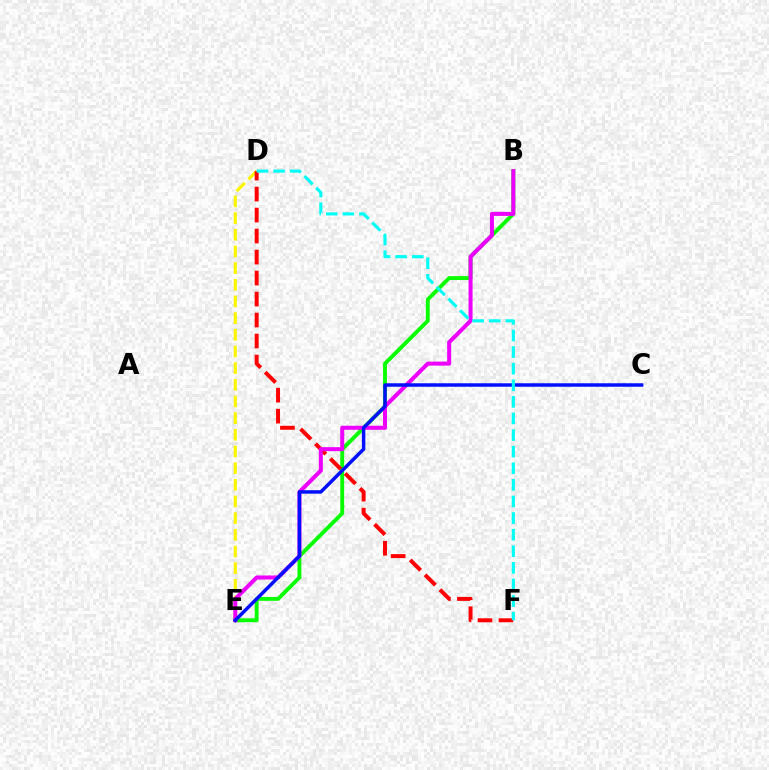{('B', 'E'): [{'color': '#08ff00', 'line_style': 'solid', 'thickness': 2.79}, {'color': '#ee00ff', 'line_style': 'solid', 'thickness': 2.89}], ('D', 'E'): [{'color': '#fcf500', 'line_style': 'dashed', 'thickness': 2.26}], ('D', 'F'): [{'color': '#ff0000', 'line_style': 'dashed', 'thickness': 2.85}, {'color': '#00fff6', 'line_style': 'dashed', 'thickness': 2.25}], ('C', 'E'): [{'color': '#0010ff', 'line_style': 'solid', 'thickness': 2.5}]}